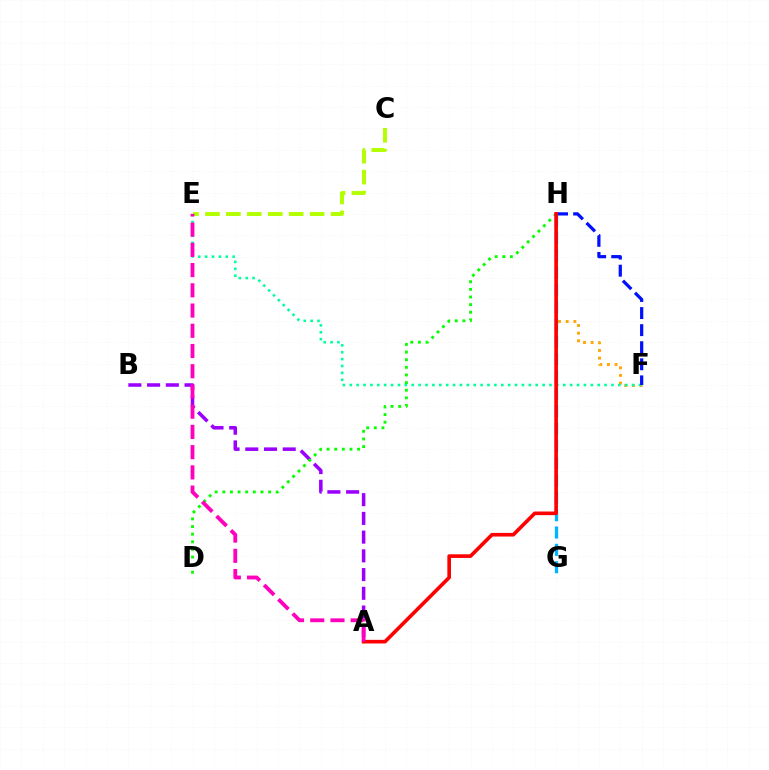{('F', 'H'): [{'color': '#ffa500', 'line_style': 'dotted', 'thickness': 2.08}, {'color': '#0010ff', 'line_style': 'dashed', 'thickness': 2.32}], ('C', 'E'): [{'color': '#b3ff00', 'line_style': 'dashed', 'thickness': 2.84}], ('E', 'F'): [{'color': '#00ff9d', 'line_style': 'dotted', 'thickness': 1.87}], ('G', 'H'): [{'color': '#00b5ff', 'line_style': 'dashed', 'thickness': 2.35}], ('A', 'B'): [{'color': '#9b00ff', 'line_style': 'dashed', 'thickness': 2.54}], ('D', 'H'): [{'color': '#08ff00', 'line_style': 'dotted', 'thickness': 2.07}], ('A', 'H'): [{'color': '#ff0000', 'line_style': 'solid', 'thickness': 2.62}], ('A', 'E'): [{'color': '#ff00bd', 'line_style': 'dashed', 'thickness': 2.75}]}